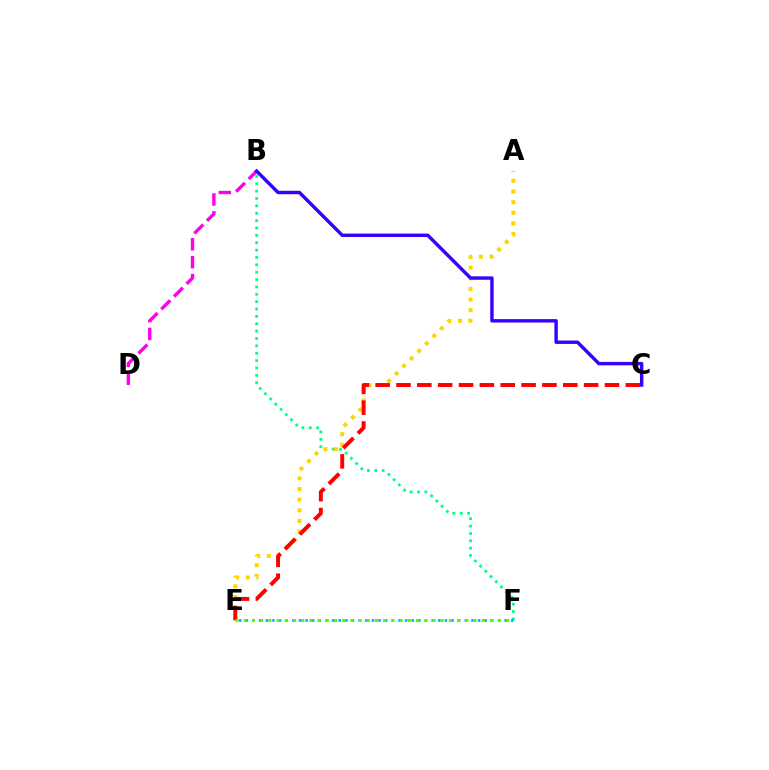{('B', 'D'): [{'color': '#ff00ed', 'line_style': 'dashed', 'thickness': 2.43}], ('B', 'F'): [{'color': '#00ff86', 'line_style': 'dotted', 'thickness': 2.0}], ('A', 'E'): [{'color': '#ffd500', 'line_style': 'dotted', 'thickness': 2.89}], ('C', 'E'): [{'color': '#ff0000', 'line_style': 'dashed', 'thickness': 2.83}], ('E', 'F'): [{'color': '#009eff', 'line_style': 'dotted', 'thickness': 1.8}, {'color': '#4fff00', 'line_style': 'dotted', 'thickness': 2.23}], ('B', 'C'): [{'color': '#3700ff', 'line_style': 'solid', 'thickness': 2.47}]}